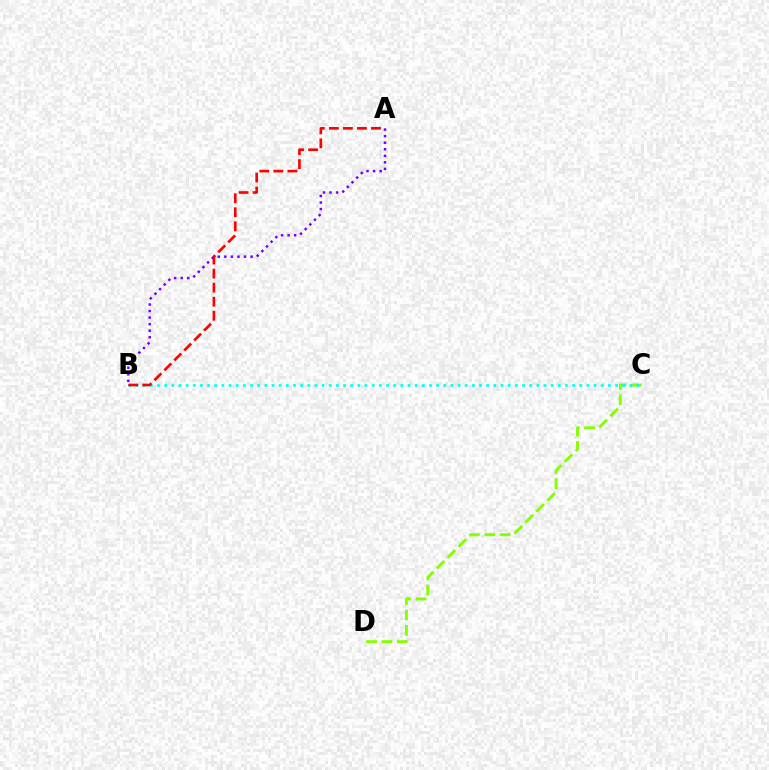{('A', 'B'): [{'color': '#7200ff', 'line_style': 'dotted', 'thickness': 1.78}, {'color': '#ff0000', 'line_style': 'dashed', 'thickness': 1.91}], ('C', 'D'): [{'color': '#84ff00', 'line_style': 'dashed', 'thickness': 2.09}], ('B', 'C'): [{'color': '#00fff6', 'line_style': 'dotted', 'thickness': 1.94}]}